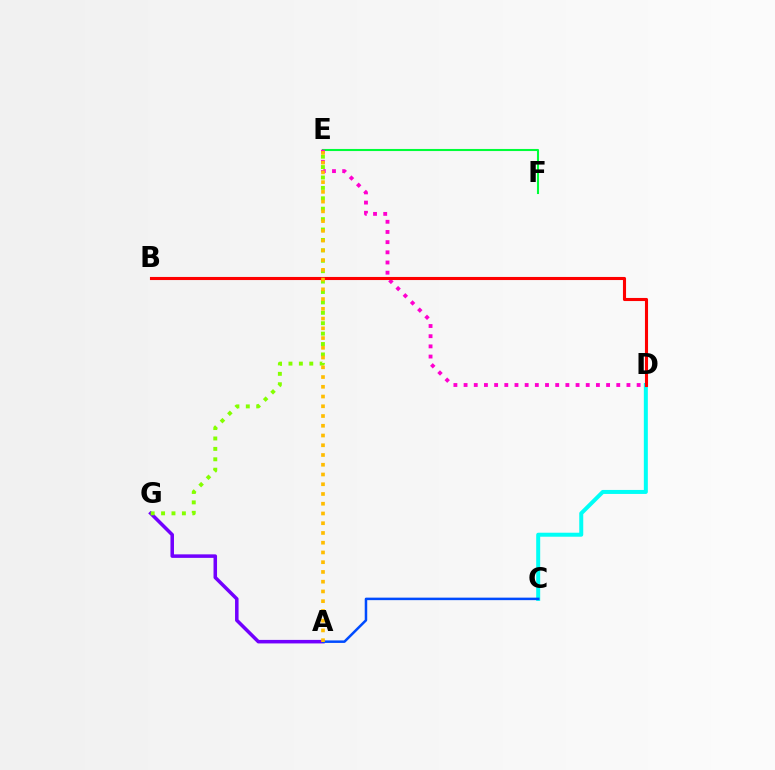{('A', 'G'): [{'color': '#7200ff', 'line_style': 'solid', 'thickness': 2.54}], ('E', 'G'): [{'color': '#84ff00', 'line_style': 'dotted', 'thickness': 2.83}], ('E', 'F'): [{'color': '#00ff39', 'line_style': 'solid', 'thickness': 1.5}], ('D', 'E'): [{'color': '#ff00cf', 'line_style': 'dotted', 'thickness': 2.77}], ('C', 'D'): [{'color': '#00fff6', 'line_style': 'solid', 'thickness': 2.87}], ('B', 'D'): [{'color': '#ff0000', 'line_style': 'solid', 'thickness': 2.23}], ('A', 'C'): [{'color': '#004bff', 'line_style': 'solid', 'thickness': 1.81}], ('A', 'E'): [{'color': '#ffbd00', 'line_style': 'dotted', 'thickness': 2.65}]}